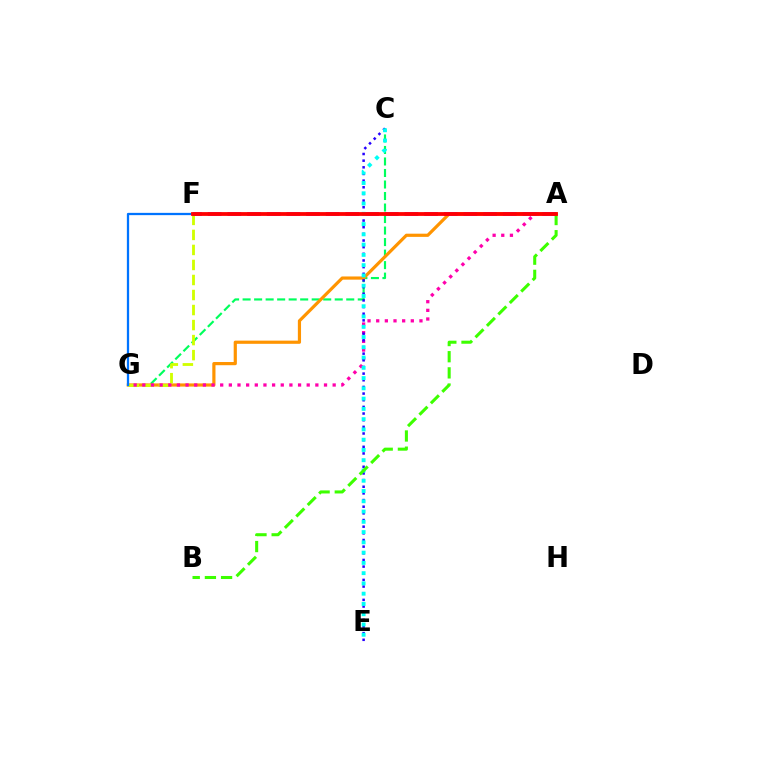{('C', 'G'): [{'color': '#00ff5c', 'line_style': 'dashed', 'thickness': 1.56}], ('A', 'G'): [{'color': '#ff9400', 'line_style': 'solid', 'thickness': 2.3}, {'color': '#ff00ac', 'line_style': 'dotted', 'thickness': 2.35}], ('F', 'G'): [{'color': '#d1ff00', 'line_style': 'dashed', 'thickness': 2.04}, {'color': '#0074ff', 'line_style': 'solid', 'thickness': 1.64}], ('A', 'F'): [{'color': '#b900ff', 'line_style': 'dashed', 'thickness': 2.67}, {'color': '#ff0000', 'line_style': 'solid', 'thickness': 2.73}], ('C', 'E'): [{'color': '#2500ff', 'line_style': 'dotted', 'thickness': 1.81}, {'color': '#00fff6', 'line_style': 'dotted', 'thickness': 2.79}], ('A', 'B'): [{'color': '#3dff00', 'line_style': 'dashed', 'thickness': 2.2}]}